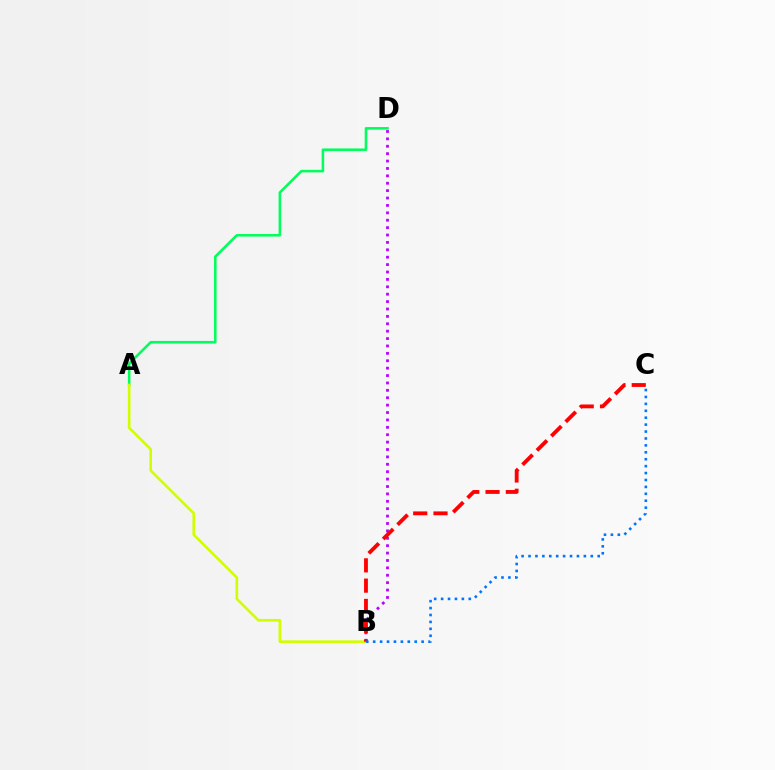{('B', 'D'): [{'color': '#b900ff', 'line_style': 'dotted', 'thickness': 2.01}], ('A', 'D'): [{'color': '#00ff5c', 'line_style': 'solid', 'thickness': 1.86}], ('A', 'B'): [{'color': '#d1ff00', 'line_style': 'solid', 'thickness': 1.91}], ('B', 'C'): [{'color': '#ff0000', 'line_style': 'dashed', 'thickness': 2.76}, {'color': '#0074ff', 'line_style': 'dotted', 'thickness': 1.88}]}